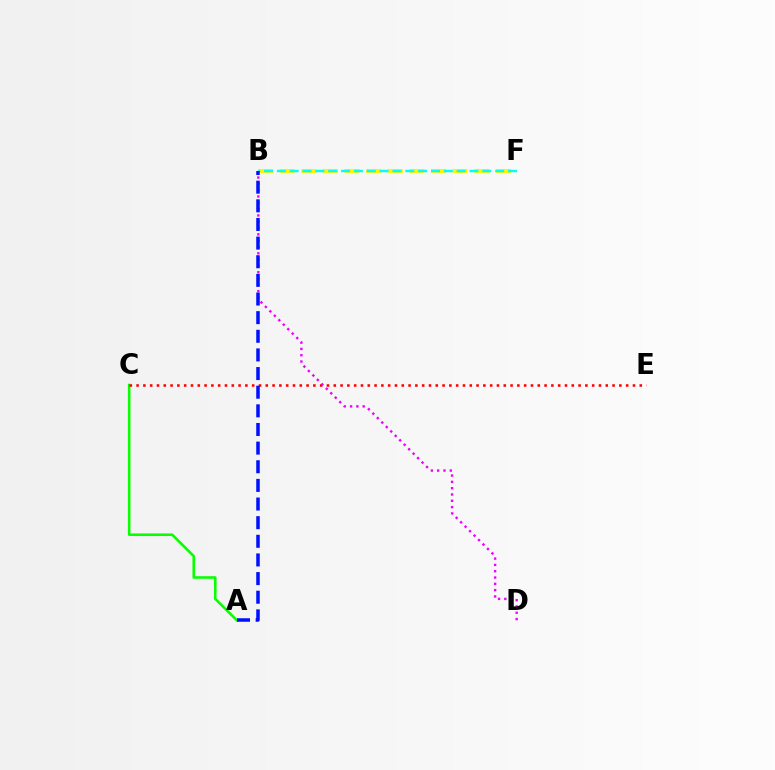{('B', 'F'): [{'color': '#fcf500', 'line_style': 'dashed', 'thickness': 2.94}, {'color': '#00fff6', 'line_style': 'dashed', 'thickness': 1.74}], ('A', 'C'): [{'color': '#08ff00', 'line_style': 'solid', 'thickness': 1.87}], ('C', 'E'): [{'color': '#ff0000', 'line_style': 'dotted', 'thickness': 1.85}], ('B', 'D'): [{'color': '#ee00ff', 'line_style': 'dotted', 'thickness': 1.71}], ('A', 'B'): [{'color': '#0010ff', 'line_style': 'dashed', 'thickness': 2.53}]}